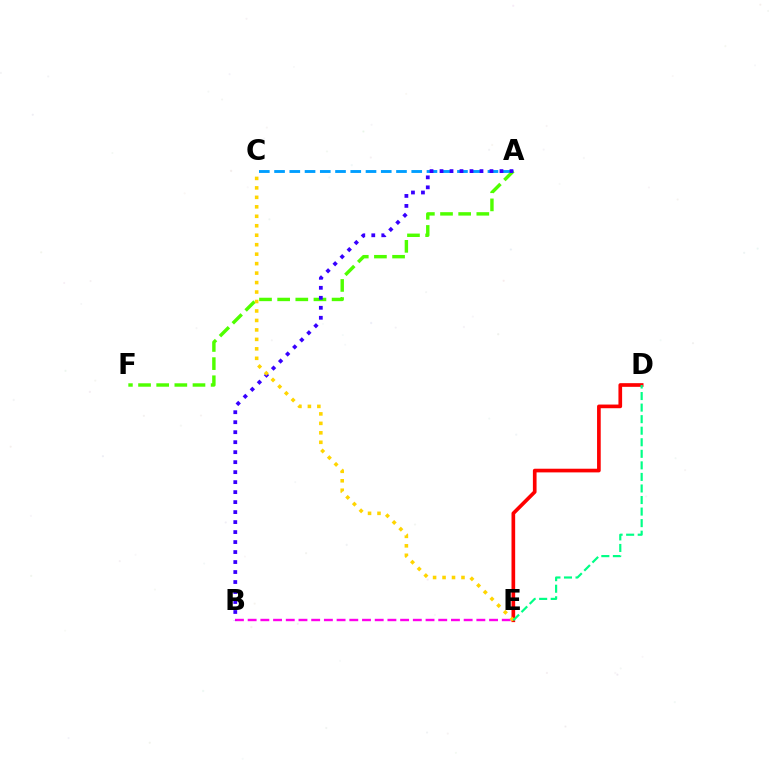{('A', 'C'): [{'color': '#009eff', 'line_style': 'dashed', 'thickness': 2.07}], ('D', 'E'): [{'color': '#ff0000', 'line_style': 'solid', 'thickness': 2.64}, {'color': '#00ff86', 'line_style': 'dashed', 'thickness': 1.57}], ('B', 'E'): [{'color': '#ff00ed', 'line_style': 'dashed', 'thickness': 1.73}], ('A', 'F'): [{'color': '#4fff00', 'line_style': 'dashed', 'thickness': 2.47}], ('A', 'B'): [{'color': '#3700ff', 'line_style': 'dotted', 'thickness': 2.71}], ('C', 'E'): [{'color': '#ffd500', 'line_style': 'dotted', 'thickness': 2.57}]}